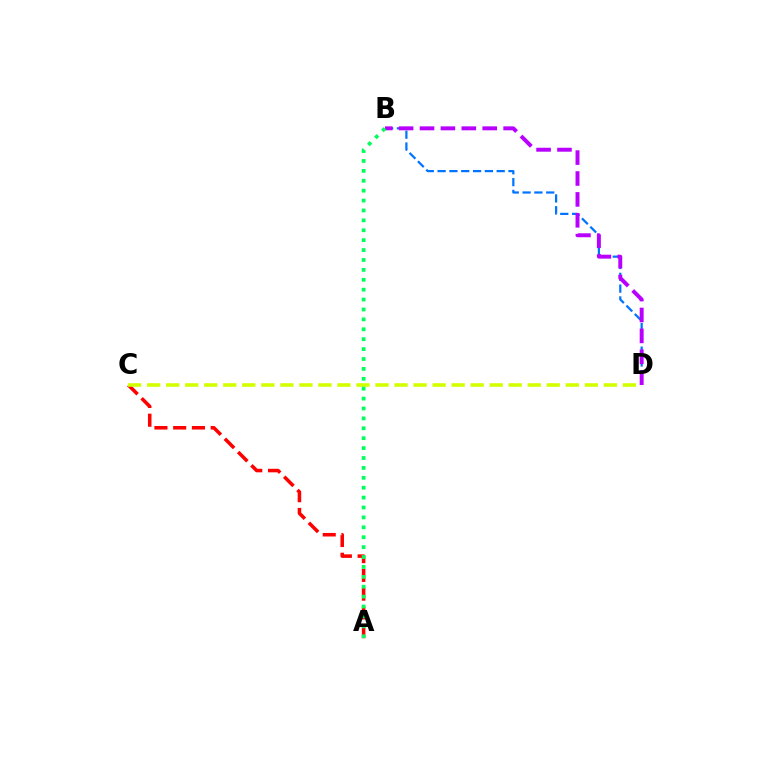{('A', 'C'): [{'color': '#ff0000', 'line_style': 'dashed', 'thickness': 2.55}], ('B', 'D'): [{'color': '#0074ff', 'line_style': 'dashed', 'thickness': 1.61}, {'color': '#b900ff', 'line_style': 'dashed', 'thickness': 2.84}], ('C', 'D'): [{'color': '#d1ff00', 'line_style': 'dashed', 'thickness': 2.59}], ('A', 'B'): [{'color': '#00ff5c', 'line_style': 'dotted', 'thickness': 2.69}]}